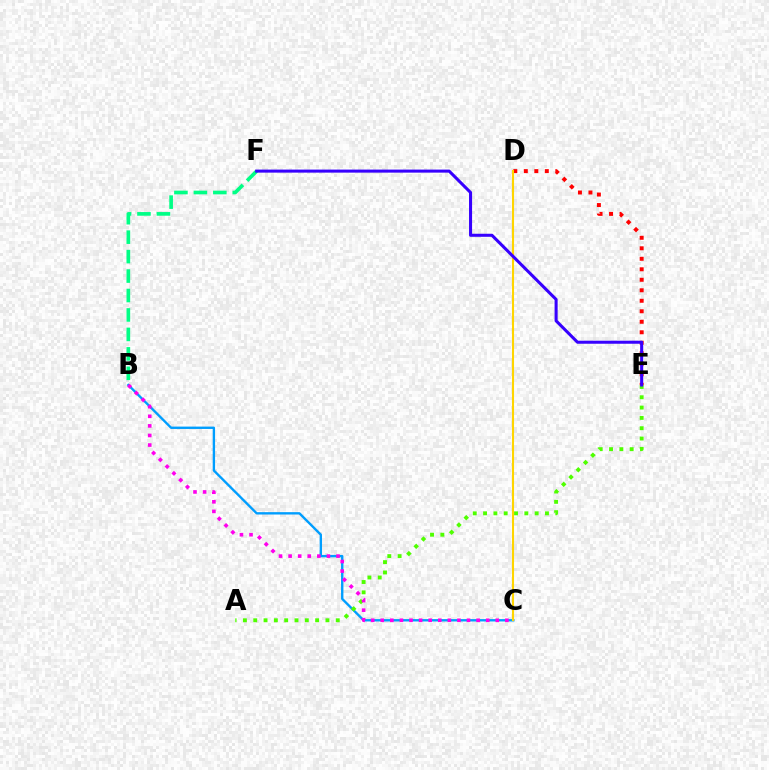{('B', 'C'): [{'color': '#009eff', 'line_style': 'solid', 'thickness': 1.7}, {'color': '#ff00ed', 'line_style': 'dotted', 'thickness': 2.6}], ('A', 'E'): [{'color': '#4fff00', 'line_style': 'dotted', 'thickness': 2.8}], ('D', 'E'): [{'color': '#ff0000', 'line_style': 'dotted', 'thickness': 2.85}], ('B', 'F'): [{'color': '#00ff86', 'line_style': 'dashed', 'thickness': 2.64}], ('C', 'D'): [{'color': '#ffd500', 'line_style': 'solid', 'thickness': 1.51}], ('E', 'F'): [{'color': '#3700ff', 'line_style': 'solid', 'thickness': 2.19}]}